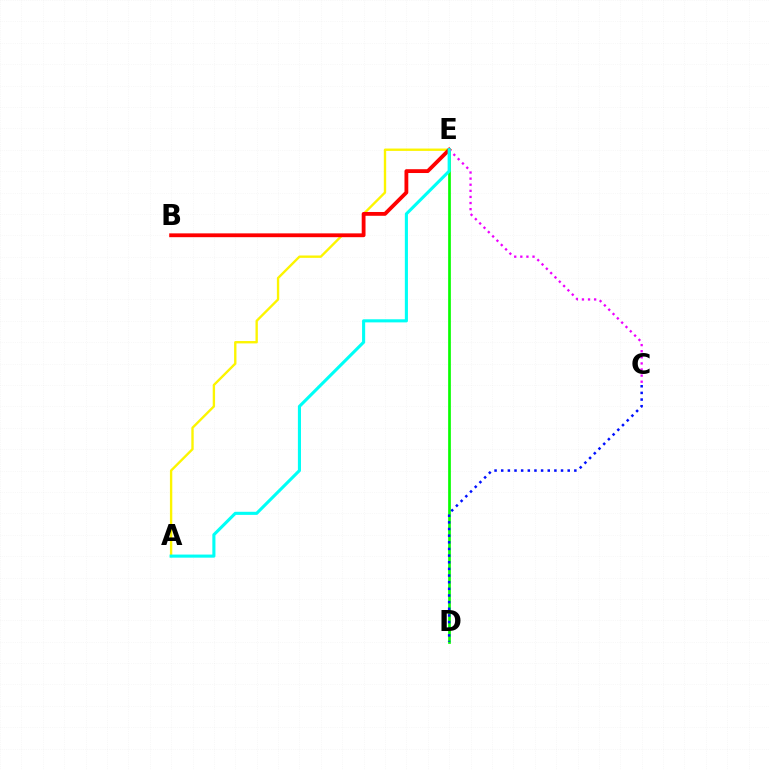{('A', 'E'): [{'color': '#fcf500', 'line_style': 'solid', 'thickness': 1.7}, {'color': '#00fff6', 'line_style': 'solid', 'thickness': 2.23}], ('B', 'E'): [{'color': '#ff0000', 'line_style': 'solid', 'thickness': 2.75}], ('D', 'E'): [{'color': '#08ff00', 'line_style': 'solid', 'thickness': 1.94}], ('C', 'E'): [{'color': '#ee00ff', 'line_style': 'dotted', 'thickness': 1.66}], ('C', 'D'): [{'color': '#0010ff', 'line_style': 'dotted', 'thickness': 1.81}]}